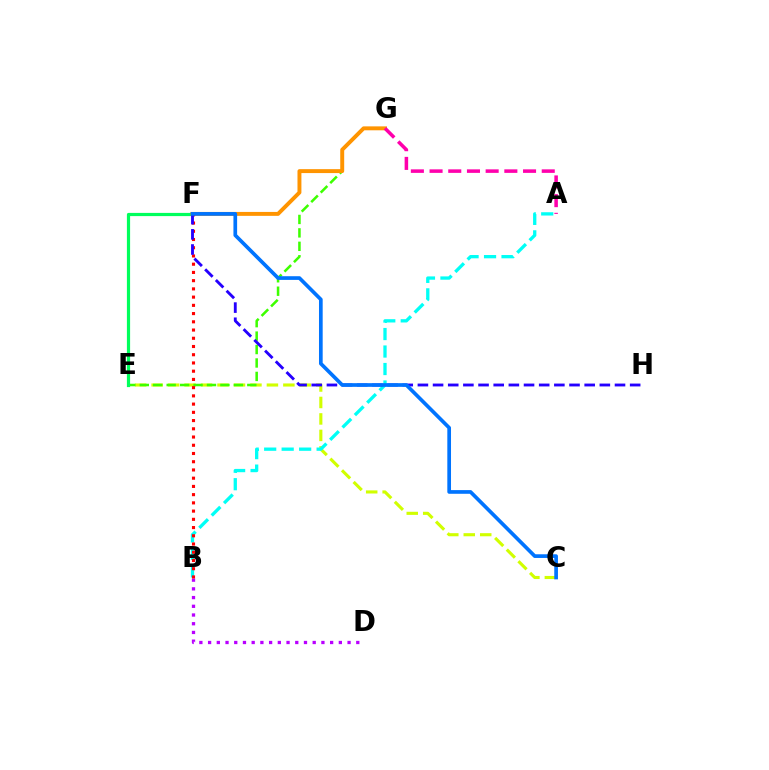{('C', 'E'): [{'color': '#d1ff00', 'line_style': 'dashed', 'thickness': 2.24}], ('E', 'G'): [{'color': '#3dff00', 'line_style': 'dashed', 'thickness': 1.83}], ('B', 'D'): [{'color': '#b900ff', 'line_style': 'dotted', 'thickness': 2.37}], ('E', 'F'): [{'color': '#00ff5c', 'line_style': 'solid', 'thickness': 2.3}], ('A', 'B'): [{'color': '#00fff6', 'line_style': 'dashed', 'thickness': 2.38}], ('F', 'G'): [{'color': '#ff9400', 'line_style': 'solid', 'thickness': 2.83}], ('B', 'F'): [{'color': '#ff0000', 'line_style': 'dotted', 'thickness': 2.24}], ('F', 'H'): [{'color': '#2500ff', 'line_style': 'dashed', 'thickness': 2.06}], ('C', 'F'): [{'color': '#0074ff', 'line_style': 'solid', 'thickness': 2.65}], ('A', 'G'): [{'color': '#ff00ac', 'line_style': 'dashed', 'thickness': 2.54}]}